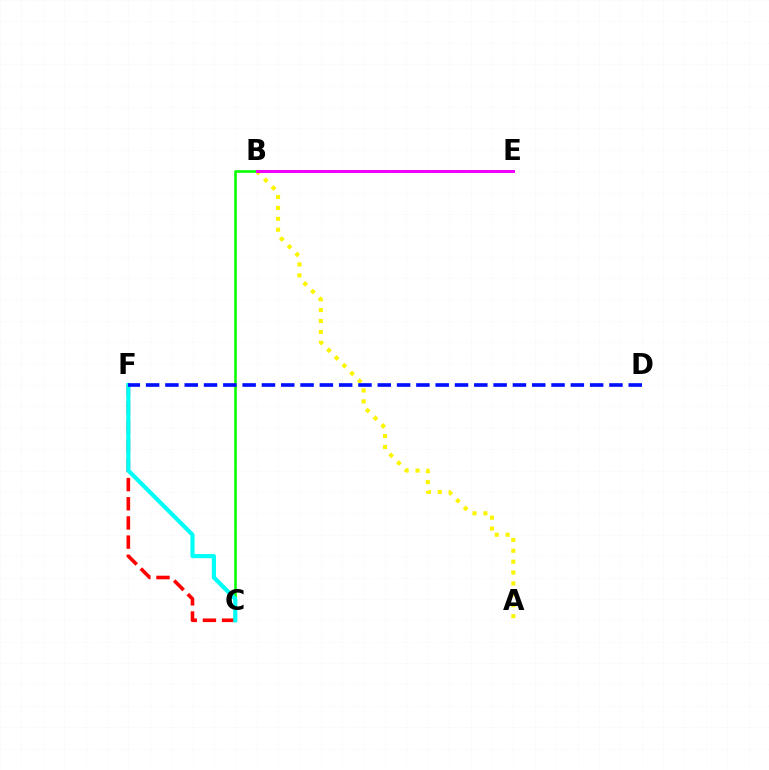{('A', 'B'): [{'color': '#fcf500', 'line_style': 'dotted', 'thickness': 2.96}], ('C', 'F'): [{'color': '#ff0000', 'line_style': 'dashed', 'thickness': 2.6}, {'color': '#00fff6', 'line_style': 'solid', 'thickness': 3.0}], ('B', 'C'): [{'color': '#08ff00', 'line_style': 'solid', 'thickness': 1.87}], ('B', 'E'): [{'color': '#ee00ff', 'line_style': 'solid', 'thickness': 2.15}], ('D', 'F'): [{'color': '#0010ff', 'line_style': 'dashed', 'thickness': 2.62}]}